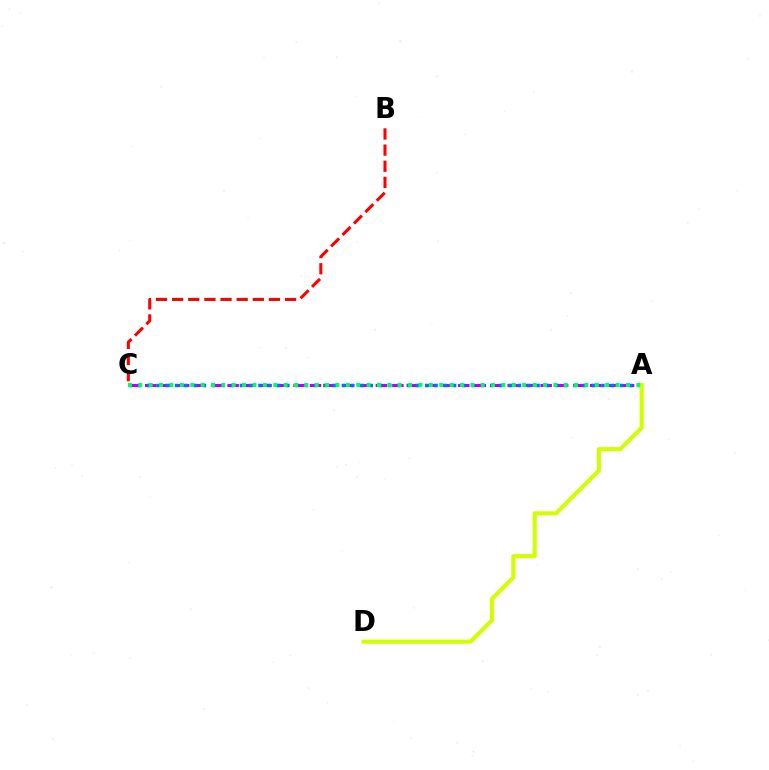{('B', 'C'): [{'color': '#ff0000', 'line_style': 'dashed', 'thickness': 2.19}], ('A', 'C'): [{'color': '#b900ff', 'line_style': 'dashed', 'thickness': 2.24}, {'color': '#0074ff', 'line_style': 'dotted', 'thickness': 2.52}, {'color': '#00ff5c', 'line_style': 'dotted', 'thickness': 2.82}], ('A', 'D'): [{'color': '#d1ff00', 'line_style': 'solid', 'thickness': 2.94}]}